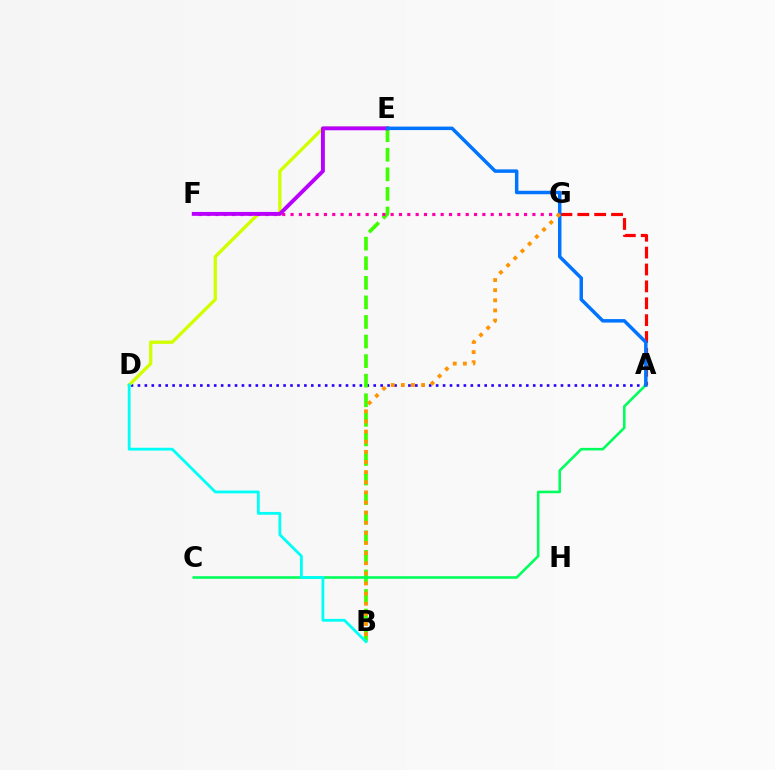{('A', 'D'): [{'color': '#2500ff', 'line_style': 'dotted', 'thickness': 1.88}], ('B', 'E'): [{'color': '#3dff00', 'line_style': 'dashed', 'thickness': 2.66}], ('D', 'E'): [{'color': '#d1ff00', 'line_style': 'solid', 'thickness': 2.39}], ('F', 'G'): [{'color': '#ff00ac', 'line_style': 'dotted', 'thickness': 2.27}], ('A', 'C'): [{'color': '#00ff5c', 'line_style': 'solid', 'thickness': 1.87}], ('E', 'F'): [{'color': '#b900ff', 'line_style': 'solid', 'thickness': 2.8}], ('B', 'D'): [{'color': '#00fff6', 'line_style': 'solid', 'thickness': 2.02}], ('A', 'G'): [{'color': '#ff0000', 'line_style': 'dashed', 'thickness': 2.29}], ('A', 'E'): [{'color': '#0074ff', 'line_style': 'solid', 'thickness': 2.5}], ('B', 'G'): [{'color': '#ff9400', 'line_style': 'dotted', 'thickness': 2.75}]}